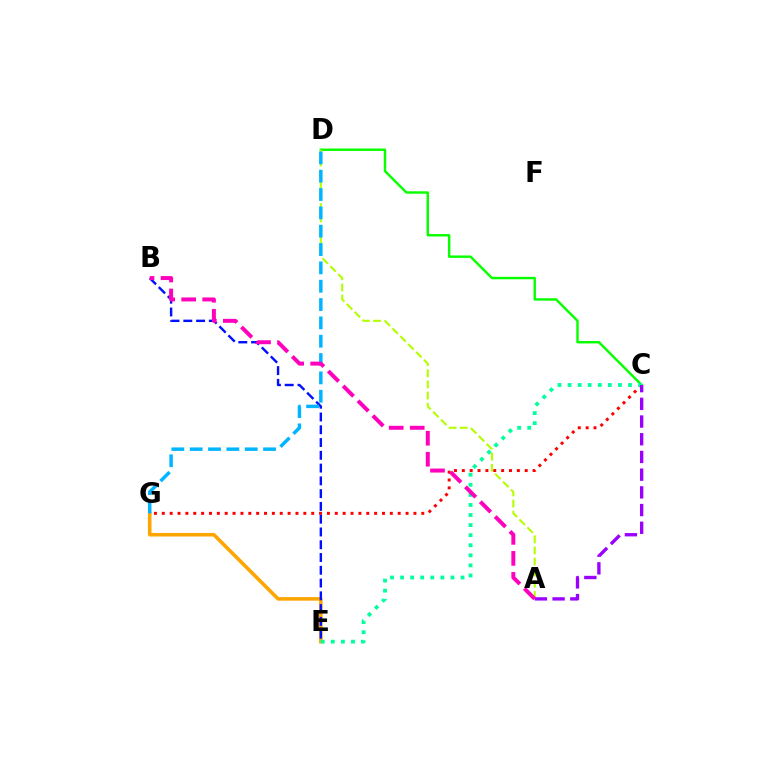{('E', 'G'): [{'color': '#ffa500', 'line_style': 'solid', 'thickness': 2.58}], ('C', 'D'): [{'color': '#08ff00', 'line_style': 'solid', 'thickness': 1.76}], ('A', 'D'): [{'color': '#b3ff00', 'line_style': 'dashed', 'thickness': 1.51}], ('B', 'E'): [{'color': '#0010ff', 'line_style': 'dashed', 'thickness': 1.74}], ('D', 'G'): [{'color': '#00b5ff', 'line_style': 'dashed', 'thickness': 2.49}], ('C', 'G'): [{'color': '#ff0000', 'line_style': 'dotted', 'thickness': 2.14}], ('C', 'E'): [{'color': '#00ff9d', 'line_style': 'dotted', 'thickness': 2.74}], ('A', 'C'): [{'color': '#9b00ff', 'line_style': 'dashed', 'thickness': 2.41}], ('A', 'B'): [{'color': '#ff00bd', 'line_style': 'dashed', 'thickness': 2.85}]}